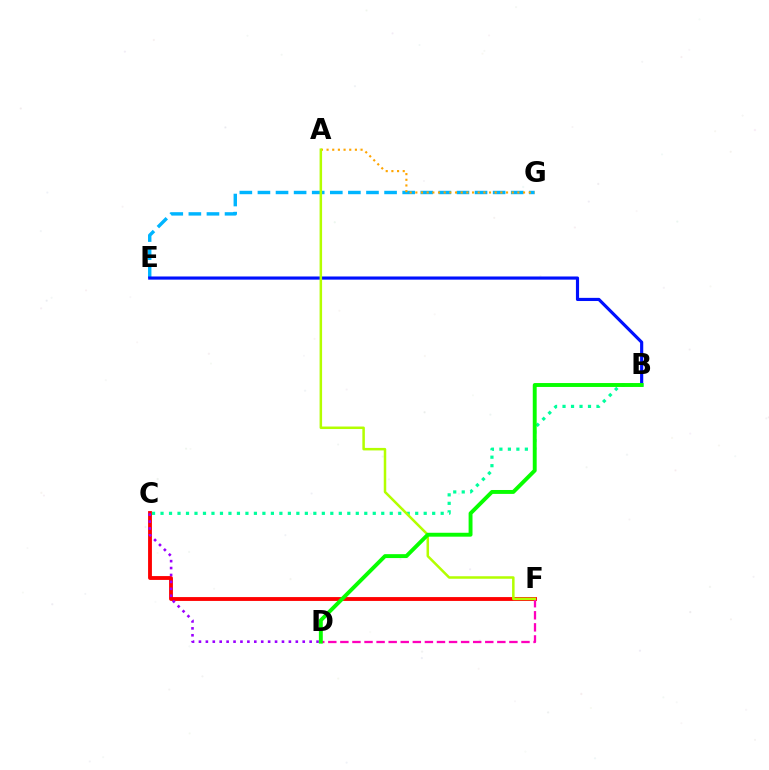{('E', 'G'): [{'color': '#00b5ff', 'line_style': 'dashed', 'thickness': 2.46}], ('C', 'F'): [{'color': '#ff0000', 'line_style': 'solid', 'thickness': 2.77}], ('B', 'E'): [{'color': '#0010ff', 'line_style': 'solid', 'thickness': 2.27}], ('C', 'D'): [{'color': '#9b00ff', 'line_style': 'dotted', 'thickness': 1.88}], ('B', 'C'): [{'color': '#00ff9d', 'line_style': 'dotted', 'thickness': 2.31}], ('D', 'F'): [{'color': '#ff00bd', 'line_style': 'dashed', 'thickness': 1.64}], ('A', 'G'): [{'color': '#ffa500', 'line_style': 'dotted', 'thickness': 1.54}], ('A', 'F'): [{'color': '#b3ff00', 'line_style': 'solid', 'thickness': 1.81}], ('B', 'D'): [{'color': '#08ff00', 'line_style': 'solid', 'thickness': 2.81}]}